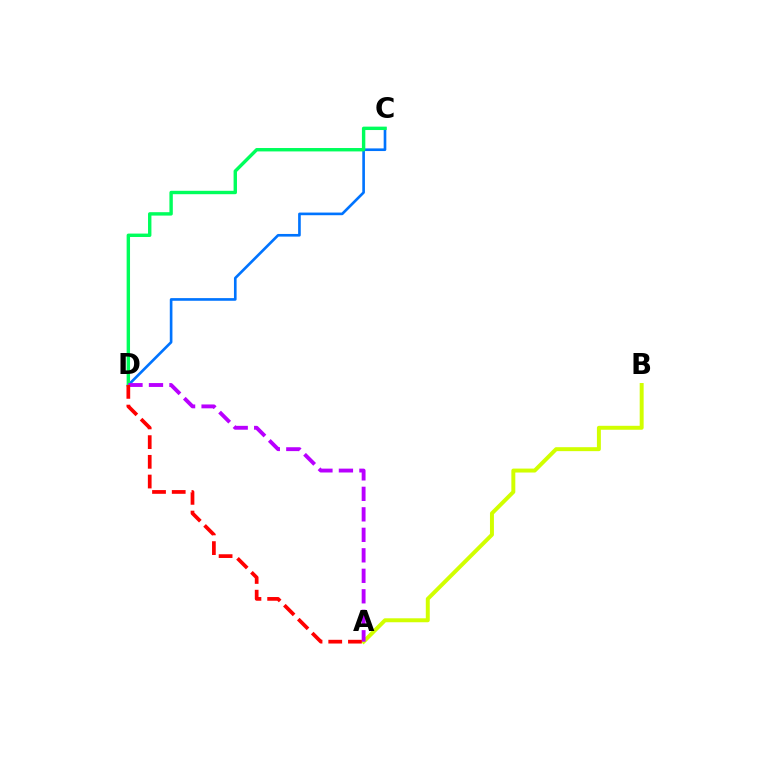{('A', 'B'): [{'color': '#d1ff00', 'line_style': 'solid', 'thickness': 2.85}], ('C', 'D'): [{'color': '#0074ff', 'line_style': 'solid', 'thickness': 1.91}, {'color': '#00ff5c', 'line_style': 'solid', 'thickness': 2.45}], ('A', 'D'): [{'color': '#b900ff', 'line_style': 'dashed', 'thickness': 2.78}, {'color': '#ff0000', 'line_style': 'dashed', 'thickness': 2.68}]}